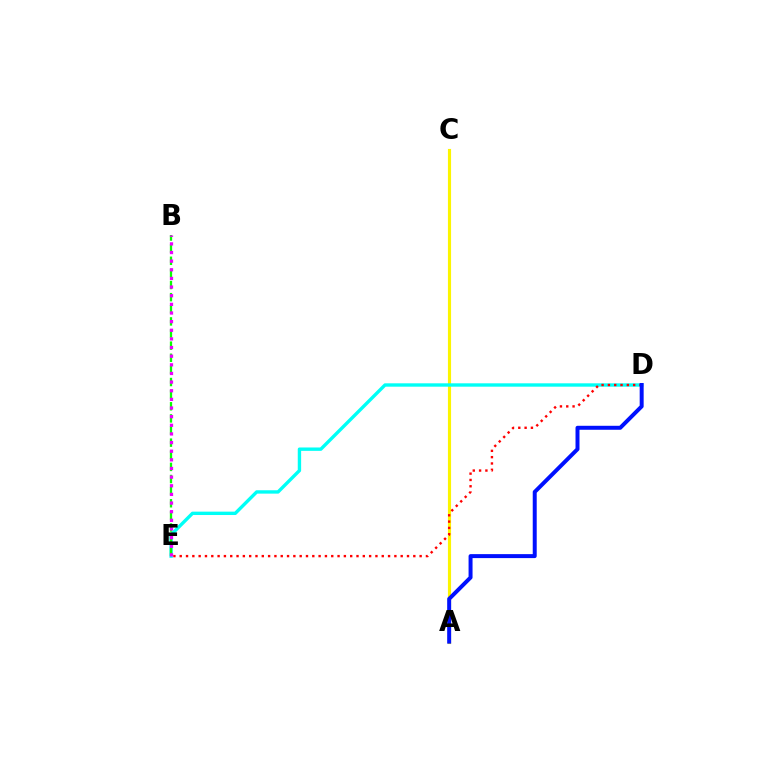{('A', 'C'): [{'color': '#fcf500', 'line_style': 'solid', 'thickness': 2.26}], ('D', 'E'): [{'color': '#00fff6', 'line_style': 'solid', 'thickness': 2.43}, {'color': '#ff0000', 'line_style': 'dotted', 'thickness': 1.72}], ('B', 'E'): [{'color': '#08ff00', 'line_style': 'dashed', 'thickness': 1.65}, {'color': '#ee00ff', 'line_style': 'dotted', 'thickness': 2.35}], ('A', 'D'): [{'color': '#0010ff', 'line_style': 'solid', 'thickness': 2.86}]}